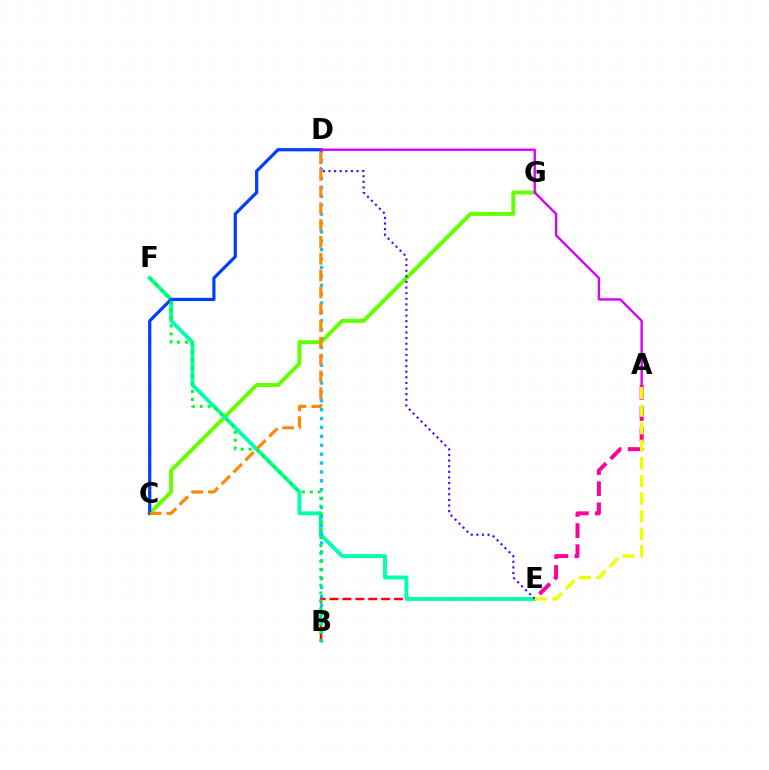{('C', 'G'): [{'color': '#66ff00', 'line_style': 'solid', 'thickness': 2.88}], ('B', 'E'): [{'color': '#ff0000', 'line_style': 'dashed', 'thickness': 1.75}], ('E', 'F'): [{'color': '#00ffaf', 'line_style': 'solid', 'thickness': 2.81}], ('A', 'E'): [{'color': '#ff00a0', 'line_style': 'dashed', 'thickness': 2.87}, {'color': '#eeff00', 'line_style': 'dashed', 'thickness': 2.39}], ('D', 'E'): [{'color': '#4f00ff', 'line_style': 'dotted', 'thickness': 1.52}], ('B', 'D'): [{'color': '#00c7ff', 'line_style': 'dotted', 'thickness': 2.42}], ('C', 'D'): [{'color': '#003fff', 'line_style': 'solid', 'thickness': 2.32}, {'color': '#ff8800', 'line_style': 'dashed', 'thickness': 2.28}], ('A', 'D'): [{'color': '#d600ff', 'line_style': 'solid', 'thickness': 1.71}], ('B', 'F'): [{'color': '#00ff27', 'line_style': 'dotted', 'thickness': 2.15}]}